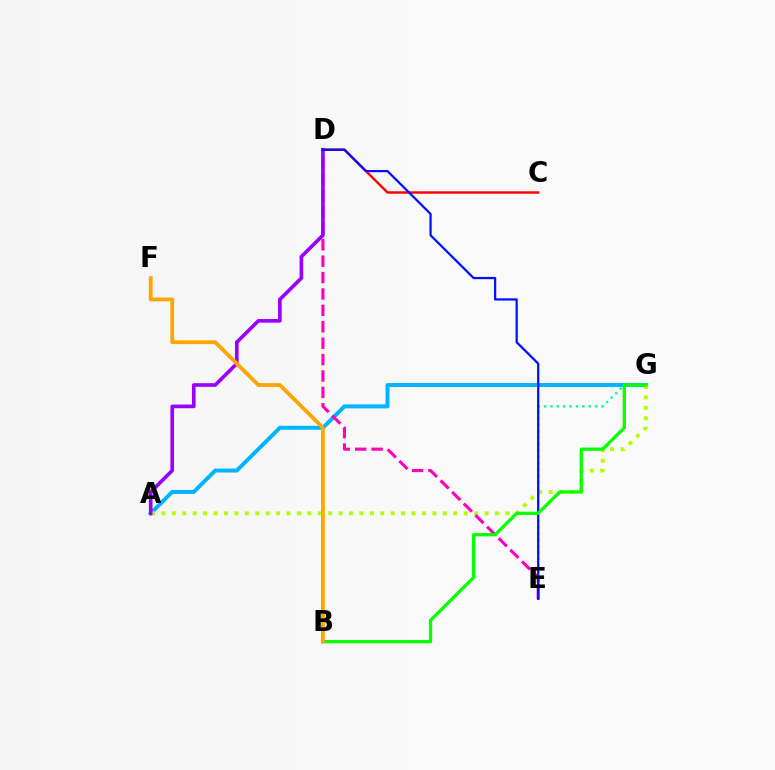{('A', 'G'): [{'color': '#00b5ff', 'line_style': 'solid', 'thickness': 2.85}, {'color': '#b3ff00', 'line_style': 'dotted', 'thickness': 2.83}], ('E', 'G'): [{'color': '#00ff9d', 'line_style': 'dotted', 'thickness': 1.73}], ('C', 'D'): [{'color': '#ff0000', 'line_style': 'solid', 'thickness': 1.75}], ('D', 'E'): [{'color': '#ff00bd', 'line_style': 'dashed', 'thickness': 2.23}, {'color': '#0010ff', 'line_style': 'solid', 'thickness': 1.61}], ('A', 'D'): [{'color': '#9b00ff', 'line_style': 'solid', 'thickness': 2.62}], ('B', 'G'): [{'color': '#08ff00', 'line_style': 'solid', 'thickness': 2.35}], ('B', 'F'): [{'color': '#ffa500', 'line_style': 'solid', 'thickness': 2.72}]}